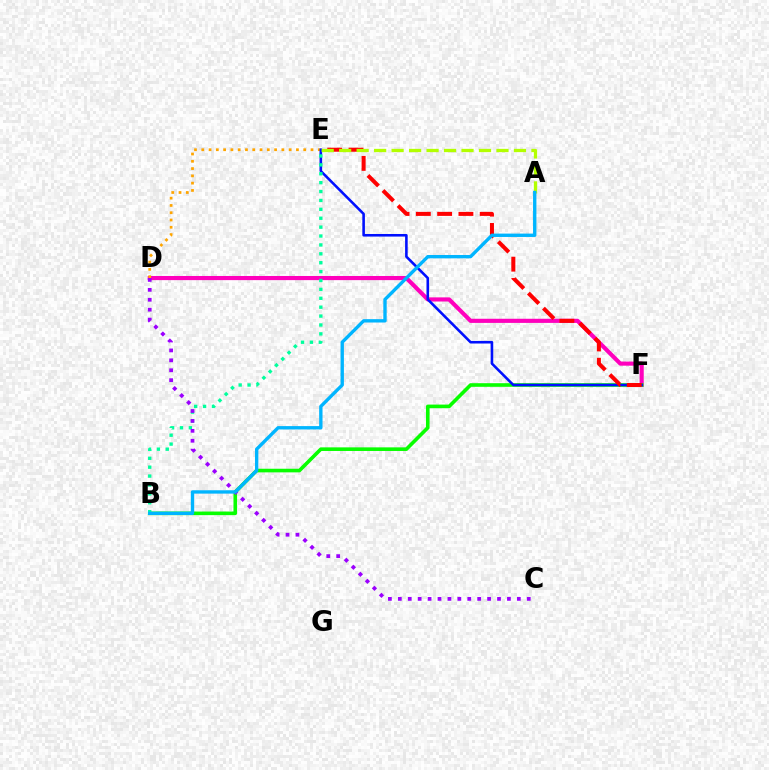{('D', 'F'): [{'color': '#ff00bd', 'line_style': 'solid', 'thickness': 2.97}], ('D', 'E'): [{'color': '#ffa500', 'line_style': 'dotted', 'thickness': 1.98}], ('B', 'F'): [{'color': '#08ff00', 'line_style': 'solid', 'thickness': 2.6}], ('E', 'F'): [{'color': '#0010ff', 'line_style': 'solid', 'thickness': 1.86}, {'color': '#ff0000', 'line_style': 'dashed', 'thickness': 2.89}], ('B', 'E'): [{'color': '#00ff9d', 'line_style': 'dotted', 'thickness': 2.42}], ('A', 'E'): [{'color': '#b3ff00', 'line_style': 'dashed', 'thickness': 2.37}], ('C', 'D'): [{'color': '#9b00ff', 'line_style': 'dotted', 'thickness': 2.7}], ('A', 'B'): [{'color': '#00b5ff', 'line_style': 'solid', 'thickness': 2.42}]}